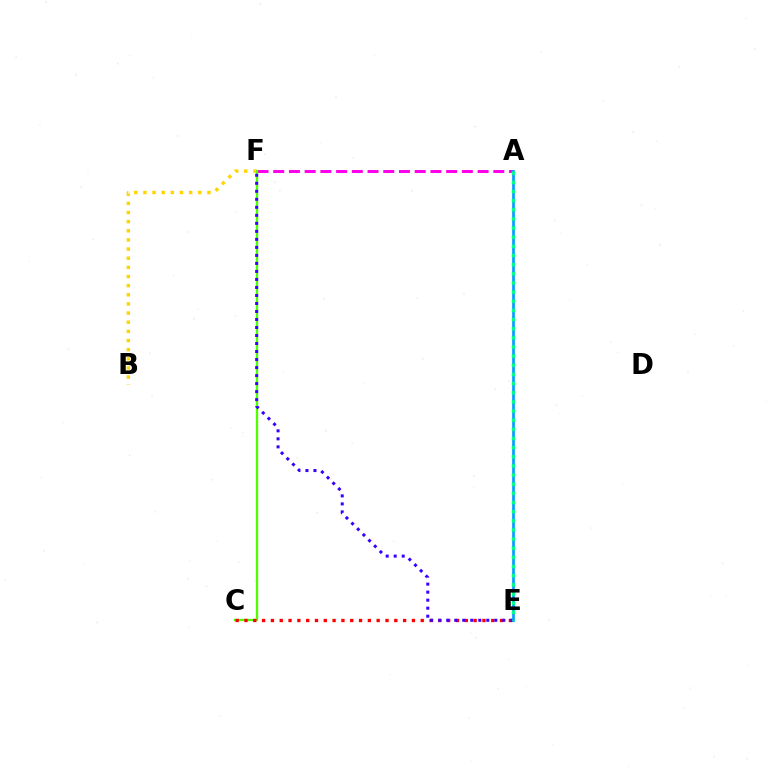{('B', 'F'): [{'color': '#ffd500', 'line_style': 'dotted', 'thickness': 2.48}], ('A', 'F'): [{'color': '#ff00ed', 'line_style': 'dashed', 'thickness': 2.14}], ('C', 'F'): [{'color': '#4fff00', 'line_style': 'solid', 'thickness': 1.65}], ('C', 'E'): [{'color': '#ff0000', 'line_style': 'dotted', 'thickness': 2.39}], ('E', 'F'): [{'color': '#3700ff', 'line_style': 'dotted', 'thickness': 2.18}], ('A', 'E'): [{'color': '#009eff', 'line_style': 'solid', 'thickness': 1.92}, {'color': '#00ff86', 'line_style': 'dotted', 'thickness': 2.49}]}